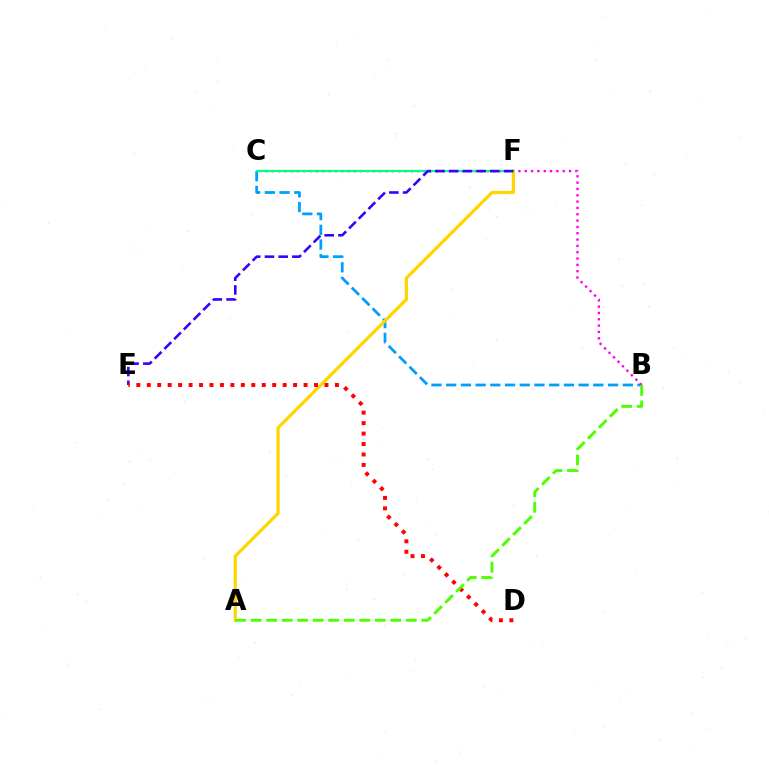{('B', 'C'): [{'color': '#009eff', 'line_style': 'dashed', 'thickness': 2.0}, {'color': '#ff00ed', 'line_style': 'dotted', 'thickness': 1.72}], ('A', 'F'): [{'color': '#ffd500', 'line_style': 'solid', 'thickness': 2.32}], ('C', 'F'): [{'color': '#00ff86', 'line_style': 'solid', 'thickness': 1.57}], ('E', 'F'): [{'color': '#3700ff', 'line_style': 'dashed', 'thickness': 1.86}], ('D', 'E'): [{'color': '#ff0000', 'line_style': 'dotted', 'thickness': 2.84}], ('A', 'B'): [{'color': '#4fff00', 'line_style': 'dashed', 'thickness': 2.11}]}